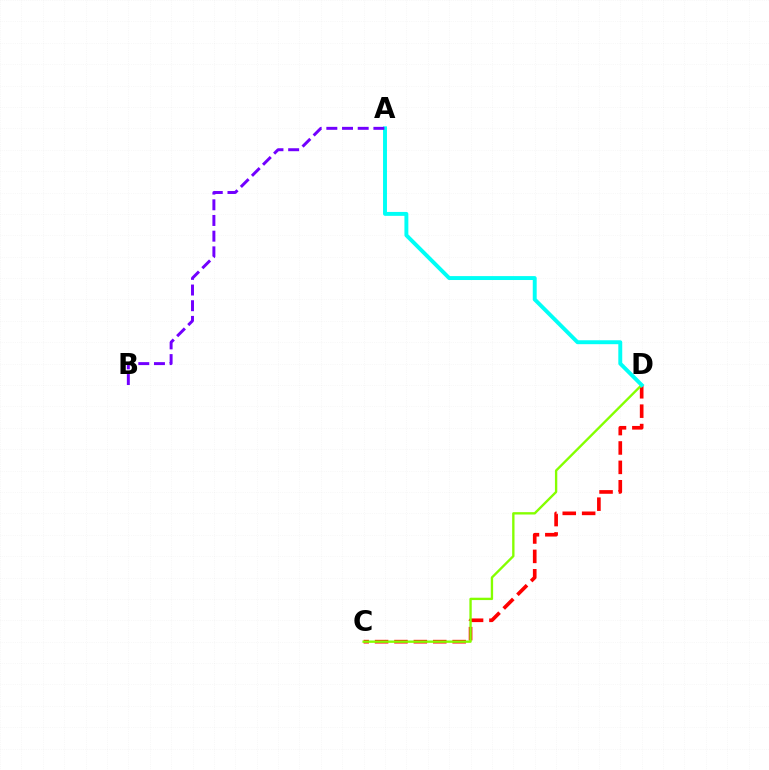{('C', 'D'): [{'color': '#ff0000', 'line_style': 'dashed', 'thickness': 2.64}, {'color': '#84ff00', 'line_style': 'solid', 'thickness': 1.69}], ('A', 'D'): [{'color': '#00fff6', 'line_style': 'solid', 'thickness': 2.82}], ('A', 'B'): [{'color': '#7200ff', 'line_style': 'dashed', 'thickness': 2.13}]}